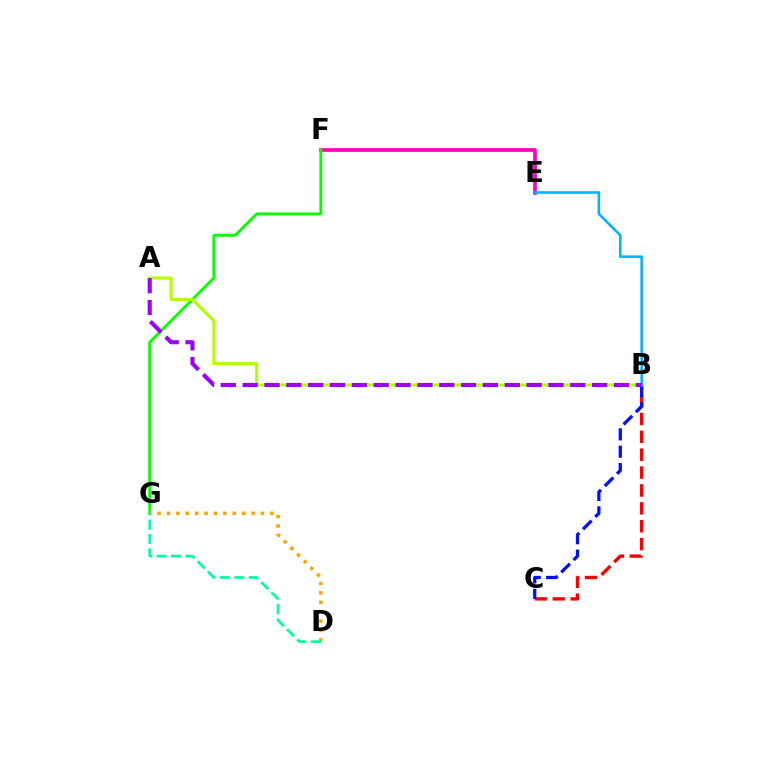{('B', 'C'): [{'color': '#ff0000', 'line_style': 'dashed', 'thickness': 2.43}, {'color': '#0010ff', 'line_style': 'dashed', 'thickness': 2.36}], ('E', 'F'): [{'color': '#ff00bd', 'line_style': 'solid', 'thickness': 2.67}], ('F', 'G'): [{'color': '#08ff00', 'line_style': 'solid', 'thickness': 2.09}], ('A', 'B'): [{'color': '#b3ff00', 'line_style': 'solid', 'thickness': 2.25}, {'color': '#9b00ff', 'line_style': 'dashed', 'thickness': 2.97}], ('B', 'E'): [{'color': '#00b5ff', 'line_style': 'solid', 'thickness': 1.87}], ('D', 'G'): [{'color': '#ffa500', 'line_style': 'dotted', 'thickness': 2.55}, {'color': '#00ff9d', 'line_style': 'dashed', 'thickness': 1.96}]}